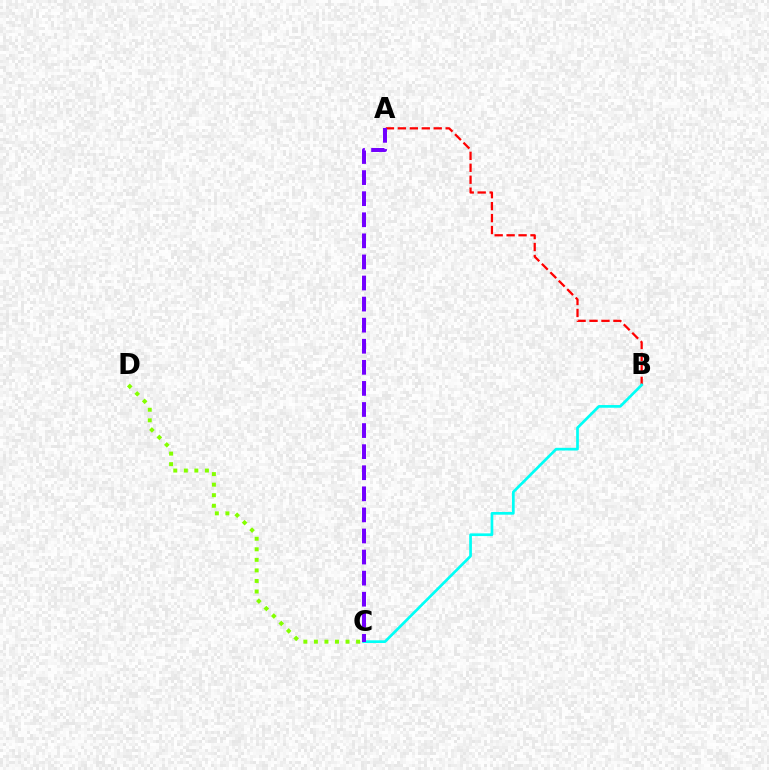{('A', 'B'): [{'color': '#ff0000', 'line_style': 'dashed', 'thickness': 1.62}], ('C', 'D'): [{'color': '#84ff00', 'line_style': 'dotted', 'thickness': 2.86}], ('B', 'C'): [{'color': '#00fff6', 'line_style': 'solid', 'thickness': 1.95}], ('A', 'C'): [{'color': '#7200ff', 'line_style': 'dashed', 'thickness': 2.86}]}